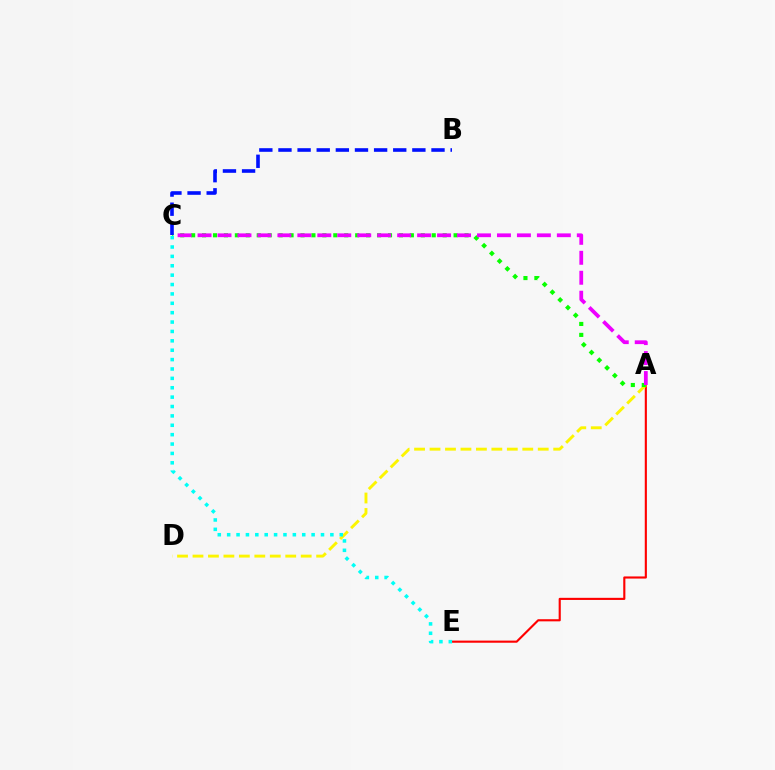{('A', 'E'): [{'color': '#ff0000', 'line_style': 'solid', 'thickness': 1.53}], ('A', 'D'): [{'color': '#fcf500', 'line_style': 'dashed', 'thickness': 2.1}], ('A', 'C'): [{'color': '#08ff00', 'line_style': 'dotted', 'thickness': 2.97}, {'color': '#ee00ff', 'line_style': 'dashed', 'thickness': 2.71}], ('B', 'C'): [{'color': '#0010ff', 'line_style': 'dashed', 'thickness': 2.6}], ('C', 'E'): [{'color': '#00fff6', 'line_style': 'dotted', 'thickness': 2.55}]}